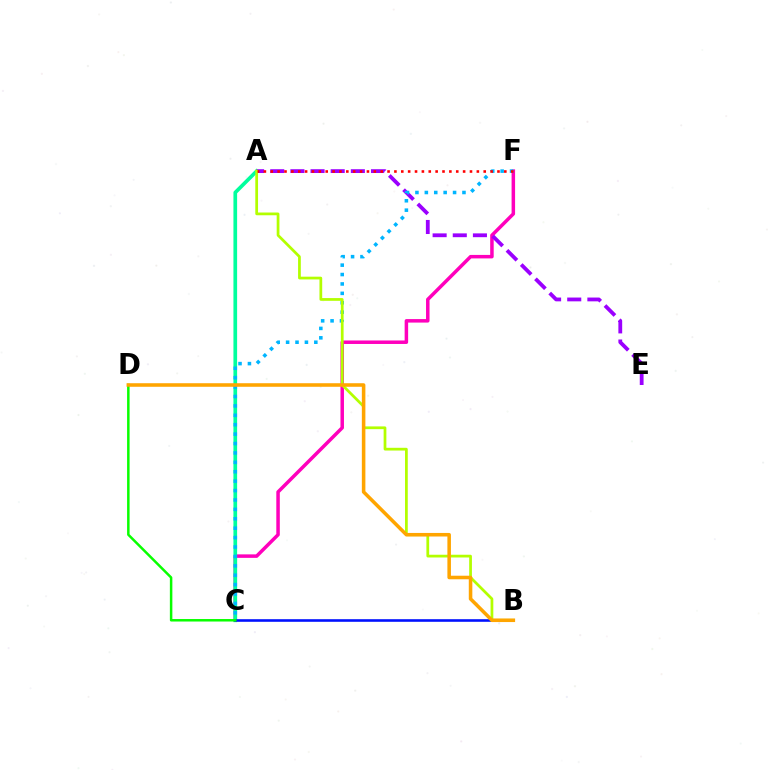{('C', 'F'): [{'color': '#ff00bd', 'line_style': 'solid', 'thickness': 2.52}, {'color': '#00b5ff', 'line_style': 'dotted', 'thickness': 2.56}], ('A', 'C'): [{'color': '#00ff9d', 'line_style': 'solid', 'thickness': 2.66}], ('A', 'E'): [{'color': '#9b00ff', 'line_style': 'dashed', 'thickness': 2.74}], ('B', 'C'): [{'color': '#0010ff', 'line_style': 'solid', 'thickness': 1.87}], ('C', 'D'): [{'color': '#08ff00', 'line_style': 'solid', 'thickness': 1.8}], ('A', 'B'): [{'color': '#b3ff00', 'line_style': 'solid', 'thickness': 1.97}], ('B', 'D'): [{'color': '#ffa500', 'line_style': 'solid', 'thickness': 2.56}], ('A', 'F'): [{'color': '#ff0000', 'line_style': 'dotted', 'thickness': 1.87}]}